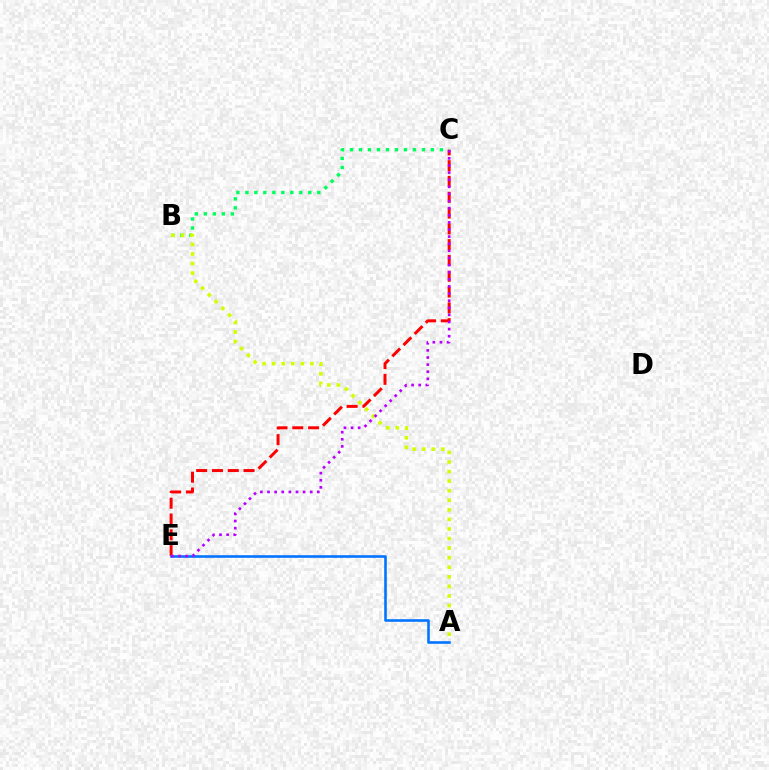{('B', 'C'): [{'color': '#00ff5c', 'line_style': 'dotted', 'thickness': 2.44}], ('C', 'E'): [{'color': '#ff0000', 'line_style': 'dashed', 'thickness': 2.15}, {'color': '#b900ff', 'line_style': 'dotted', 'thickness': 1.93}], ('A', 'E'): [{'color': '#0074ff', 'line_style': 'solid', 'thickness': 1.86}], ('A', 'B'): [{'color': '#d1ff00', 'line_style': 'dotted', 'thickness': 2.6}]}